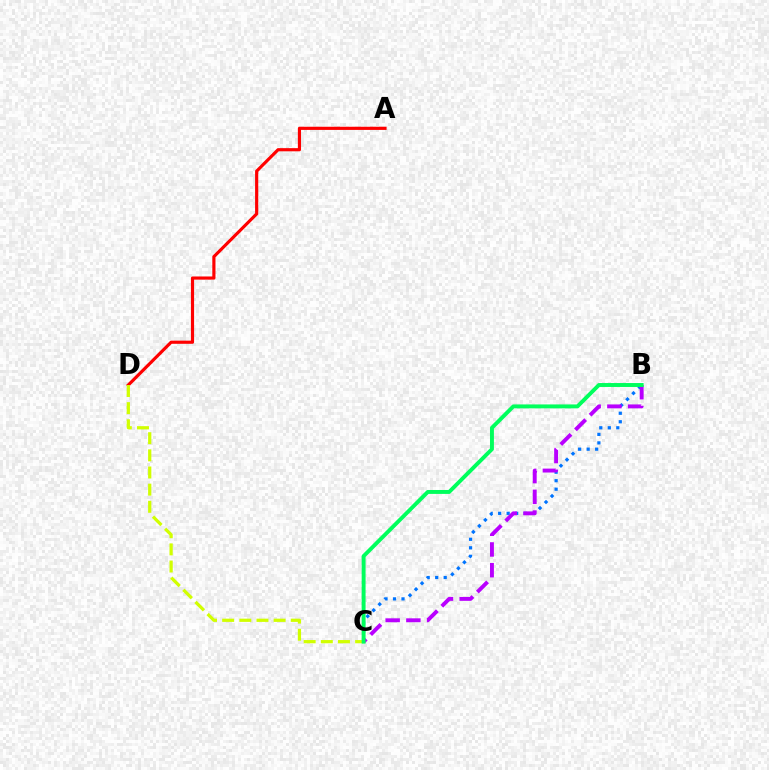{('A', 'D'): [{'color': '#ff0000', 'line_style': 'solid', 'thickness': 2.28}], ('C', 'D'): [{'color': '#d1ff00', 'line_style': 'dashed', 'thickness': 2.33}], ('B', 'C'): [{'color': '#0074ff', 'line_style': 'dotted', 'thickness': 2.31}, {'color': '#b900ff', 'line_style': 'dashed', 'thickness': 2.81}, {'color': '#00ff5c', 'line_style': 'solid', 'thickness': 2.82}]}